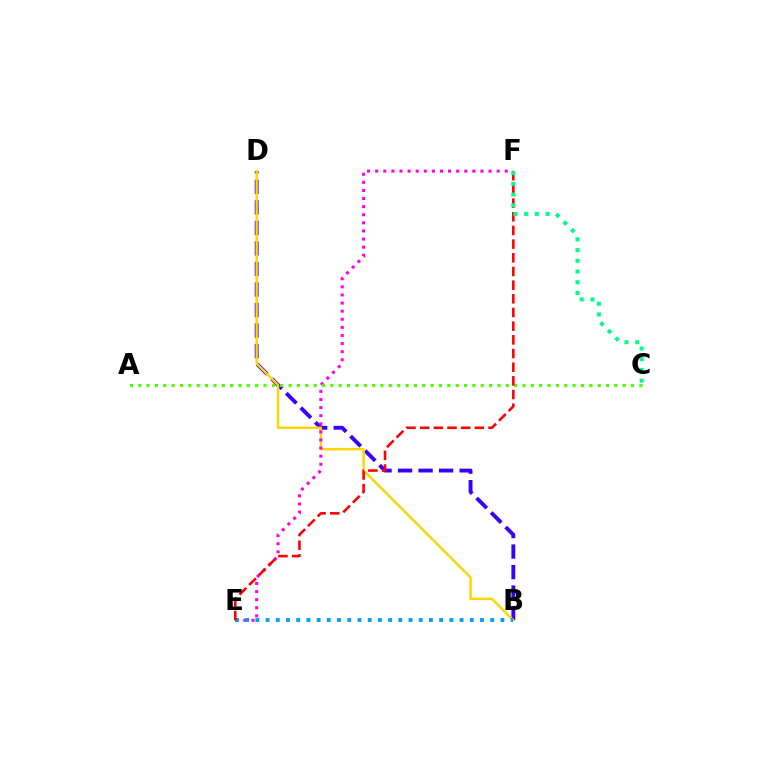{('B', 'D'): [{'color': '#3700ff', 'line_style': 'dashed', 'thickness': 2.79}, {'color': '#ffd500', 'line_style': 'solid', 'thickness': 1.77}], ('E', 'F'): [{'color': '#ff00ed', 'line_style': 'dotted', 'thickness': 2.2}, {'color': '#ff0000', 'line_style': 'dashed', 'thickness': 1.86}], ('A', 'C'): [{'color': '#4fff00', 'line_style': 'dotted', 'thickness': 2.27}], ('B', 'E'): [{'color': '#009eff', 'line_style': 'dotted', 'thickness': 2.77}], ('C', 'F'): [{'color': '#00ff86', 'line_style': 'dotted', 'thickness': 2.91}]}